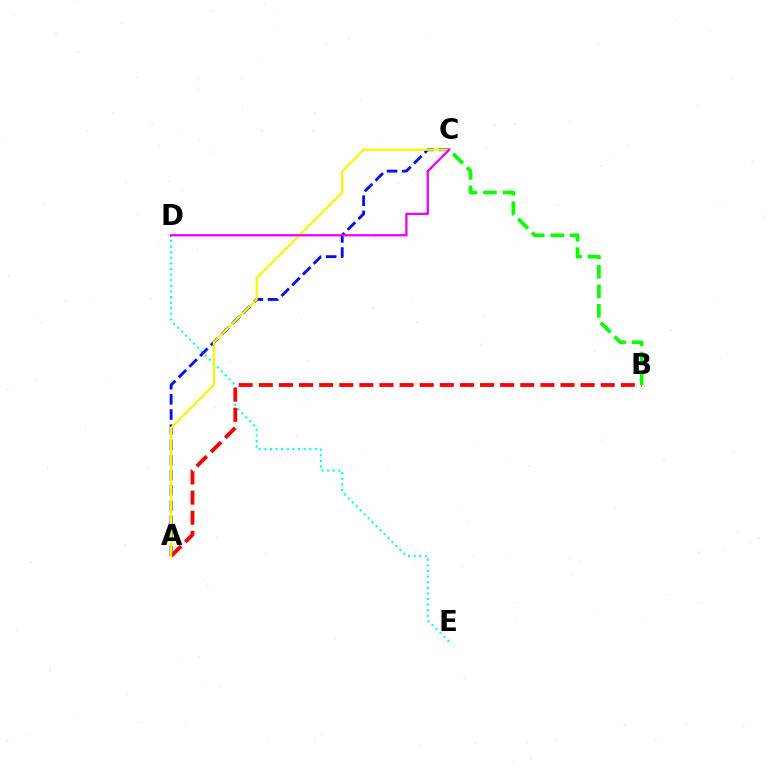{('D', 'E'): [{'color': '#00fff6', 'line_style': 'dotted', 'thickness': 1.52}], ('A', 'C'): [{'color': '#0010ff', 'line_style': 'dashed', 'thickness': 2.06}, {'color': '#fcf500', 'line_style': 'solid', 'thickness': 1.61}], ('A', 'B'): [{'color': '#ff0000', 'line_style': 'dashed', 'thickness': 2.73}], ('B', 'C'): [{'color': '#08ff00', 'line_style': 'dashed', 'thickness': 2.65}], ('C', 'D'): [{'color': '#ee00ff', 'line_style': 'solid', 'thickness': 1.65}]}